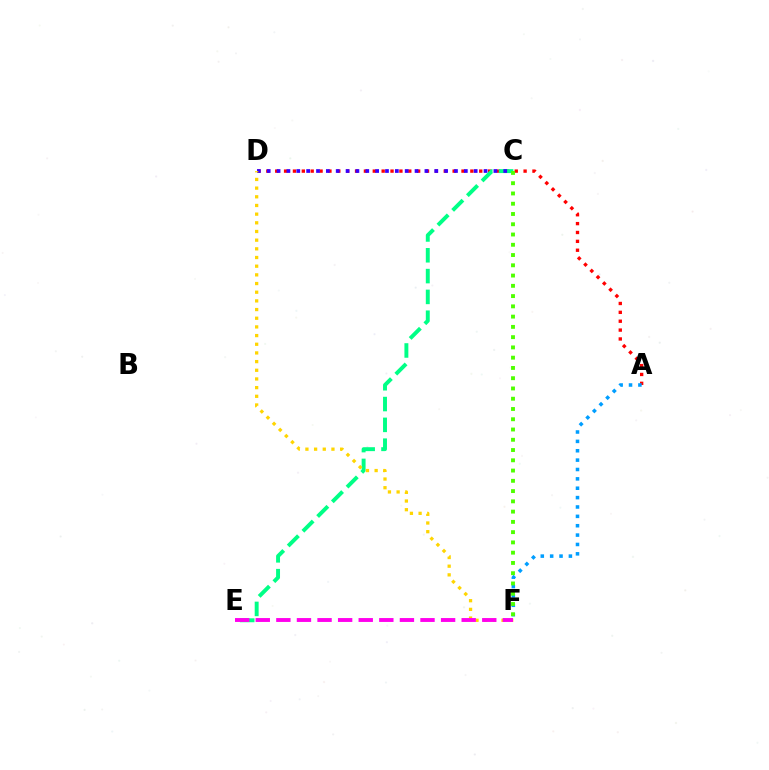{('A', 'D'): [{'color': '#ff0000', 'line_style': 'dotted', 'thickness': 2.41}], ('C', 'E'): [{'color': '#00ff86', 'line_style': 'dashed', 'thickness': 2.83}], ('C', 'D'): [{'color': '#3700ff', 'line_style': 'dotted', 'thickness': 2.68}], ('D', 'F'): [{'color': '#ffd500', 'line_style': 'dotted', 'thickness': 2.36}], ('A', 'F'): [{'color': '#009eff', 'line_style': 'dotted', 'thickness': 2.55}], ('C', 'F'): [{'color': '#4fff00', 'line_style': 'dotted', 'thickness': 2.79}], ('E', 'F'): [{'color': '#ff00ed', 'line_style': 'dashed', 'thickness': 2.8}]}